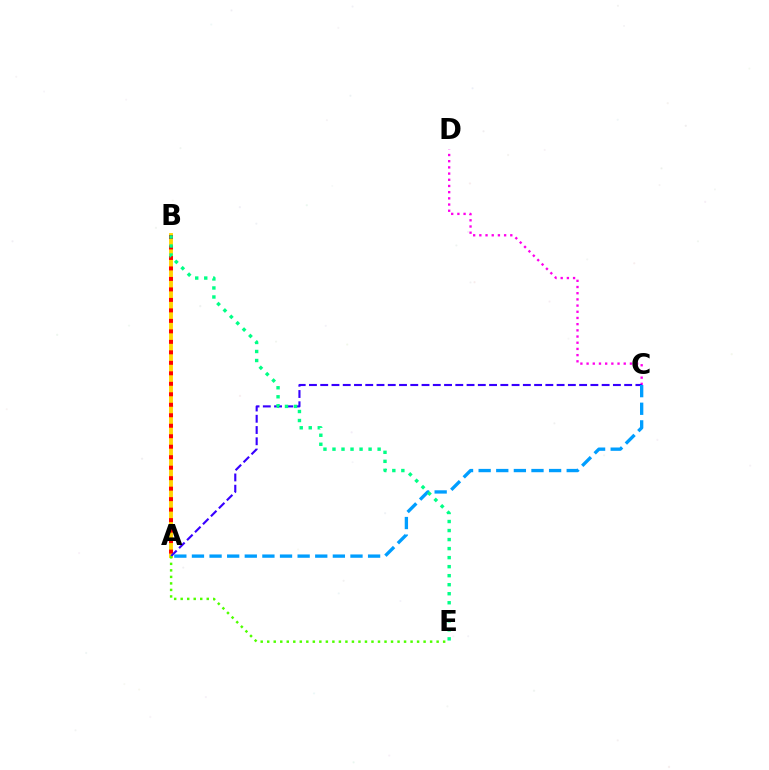{('A', 'B'): [{'color': '#ffd500', 'line_style': 'solid', 'thickness': 2.78}, {'color': '#ff0000', 'line_style': 'dotted', 'thickness': 2.85}], ('C', 'D'): [{'color': '#ff00ed', 'line_style': 'dotted', 'thickness': 1.68}], ('A', 'C'): [{'color': '#3700ff', 'line_style': 'dashed', 'thickness': 1.53}, {'color': '#009eff', 'line_style': 'dashed', 'thickness': 2.39}], ('A', 'E'): [{'color': '#4fff00', 'line_style': 'dotted', 'thickness': 1.77}], ('B', 'E'): [{'color': '#00ff86', 'line_style': 'dotted', 'thickness': 2.45}]}